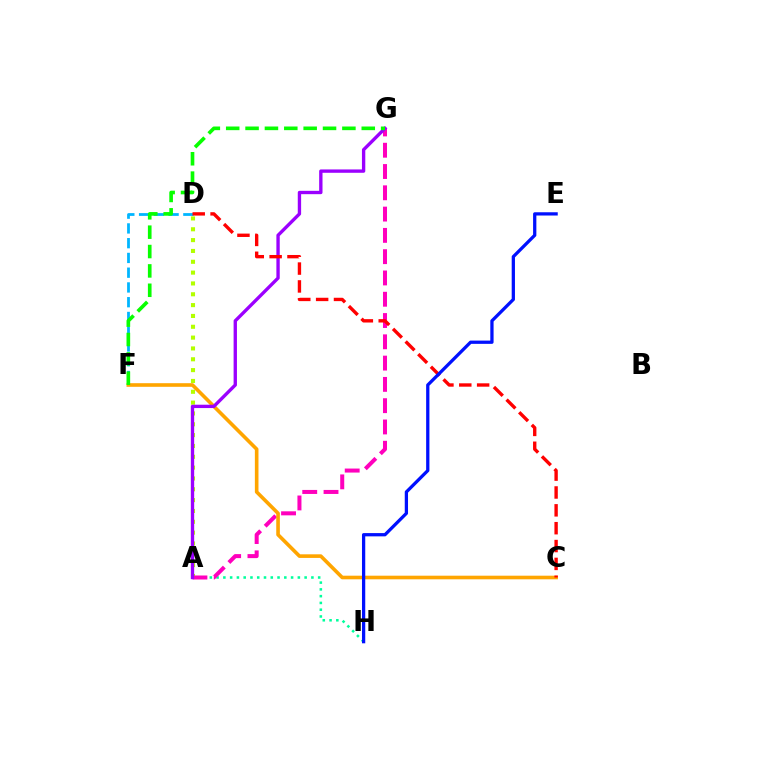{('A', 'D'): [{'color': '#b3ff00', 'line_style': 'dotted', 'thickness': 2.94}], ('D', 'F'): [{'color': '#00b5ff', 'line_style': 'dashed', 'thickness': 2.0}], ('A', 'H'): [{'color': '#00ff9d', 'line_style': 'dotted', 'thickness': 1.84}], ('A', 'G'): [{'color': '#ff00bd', 'line_style': 'dashed', 'thickness': 2.89}, {'color': '#9b00ff', 'line_style': 'solid', 'thickness': 2.41}], ('C', 'F'): [{'color': '#ffa500', 'line_style': 'solid', 'thickness': 2.6}], ('C', 'D'): [{'color': '#ff0000', 'line_style': 'dashed', 'thickness': 2.43}], ('F', 'G'): [{'color': '#08ff00', 'line_style': 'dashed', 'thickness': 2.63}], ('E', 'H'): [{'color': '#0010ff', 'line_style': 'solid', 'thickness': 2.35}]}